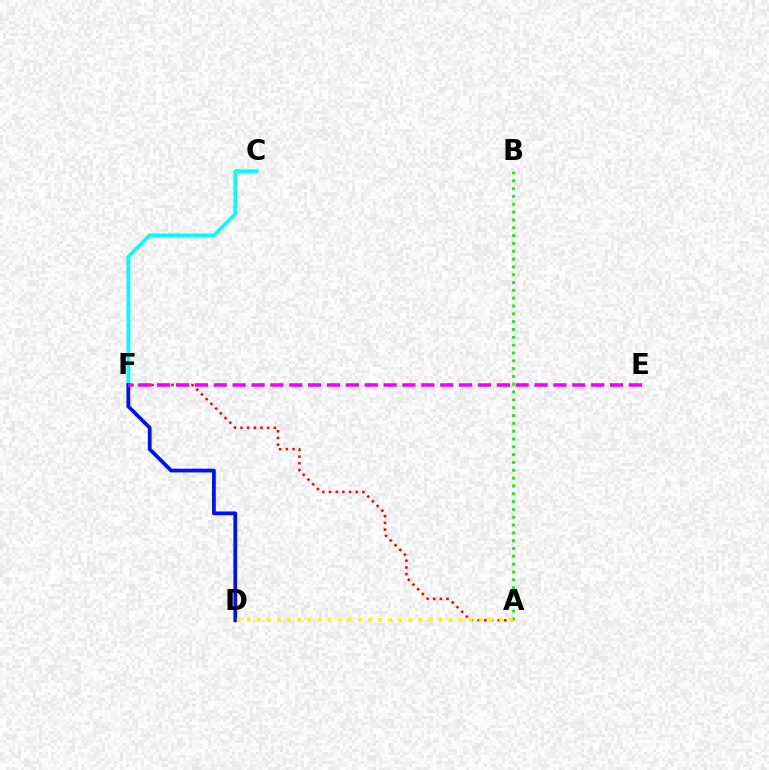{('A', 'F'): [{'color': '#ff0000', 'line_style': 'dotted', 'thickness': 1.81}], ('C', 'F'): [{'color': '#00fff6', 'line_style': 'solid', 'thickness': 2.61}], ('A', 'B'): [{'color': '#08ff00', 'line_style': 'dotted', 'thickness': 2.13}], ('D', 'F'): [{'color': '#0010ff', 'line_style': 'solid', 'thickness': 2.7}], ('E', 'F'): [{'color': '#ee00ff', 'line_style': 'dashed', 'thickness': 2.56}], ('A', 'D'): [{'color': '#fcf500', 'line_style': 'dotted', 'thickness': 2.74}]}